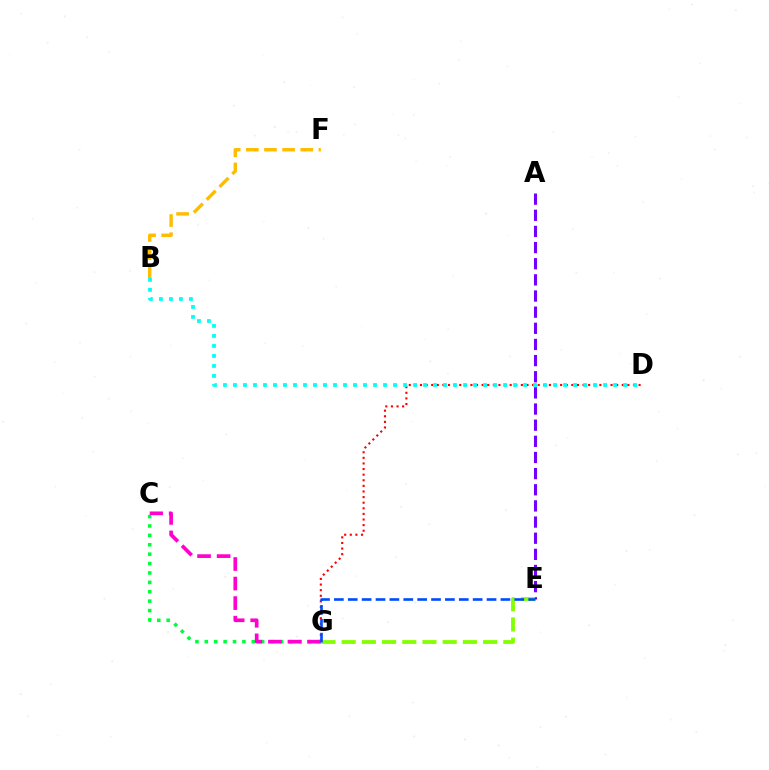{('D', 'G'): [{'color': '#ff0000', 'line_style': 'dotted', 'thickness': 1.52}], ('B', 'F'): [{'color': '#ffbd00', 'line_style': 'dashed', 'thickness': 2.46}], ('C', 'G'): [{'color': '#00ff39', 'line_style': 'dotted', 'thickness': 2.55}, {'color': '#ff00cf', 'line_style': 'dashed', 'thickness': 2.66}], ('A', 'E'): [{'color': '#7200ff', 'line_style': 'dashed', 'thickness': 2.19}], ('E', 'G'): [{'color': '#84ff00', 'line_style': 'dashed', 'thickness': 2.75}, {'color': '#004bff', 'line_style': 'dashed', 'thickness': 1.89}], ('B', 'D'): [{'color': '#00fff6', 'line_style': 'dotted', 'thickness': 2.72}]}